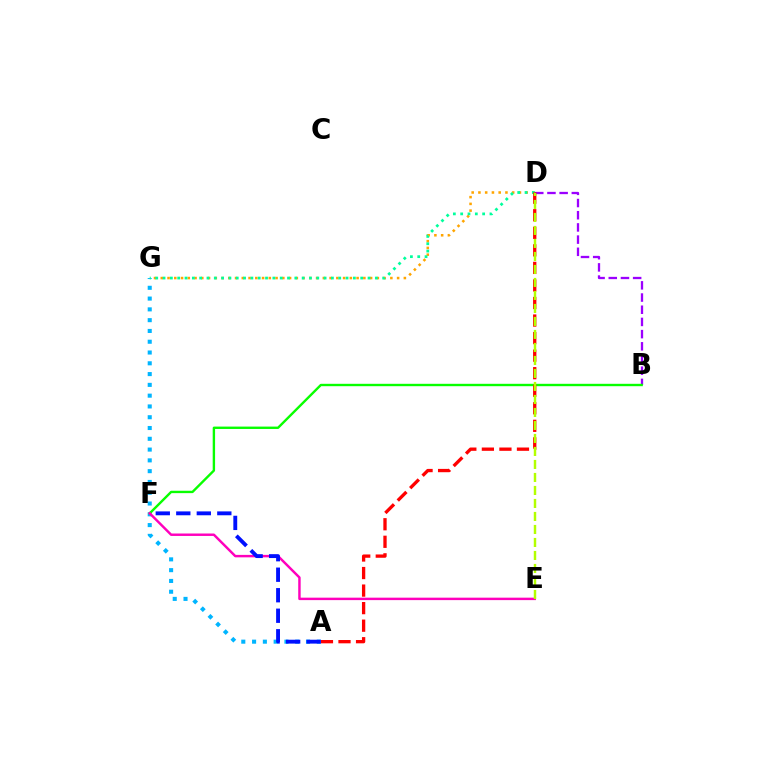{('B', 'D'): [{'color': '#9b00ff', 'line_style': 'dashed', 'thickness': 1.66}], ('A', 'G'): [{'color': '#00b5ff', 'line_style': 'dotted', 'thickness': 2.93}], ('D', 'G'): [{'color': '#ffa500', 'line_style': 'dotted', 'thickness': 1.83}, {'color': '#00ff9d', 'line_style': 'dotted', 'thickness': 1.99}], ('B', 'F'): [{'color': '#08ff00', 'line_style': 'solid', 'thickness': 1.72}], ('E', 'F'): [{'color': '#ff00bd', 'line_style': 'solid', 'thickness': 1.76}], ('A', 'D'): [{'color': '#ff0000', 'line_style': 'dashed', 'thickness': 2.38}], ('D', 'E'): [{'color': '#b3ff00', 'line_style': 'dashed', 'thickness': 1.77}], ('A', 'F'): [{'color': '#0010ff', 'line_style': 'dashed', 'thickness': 2.79}]}